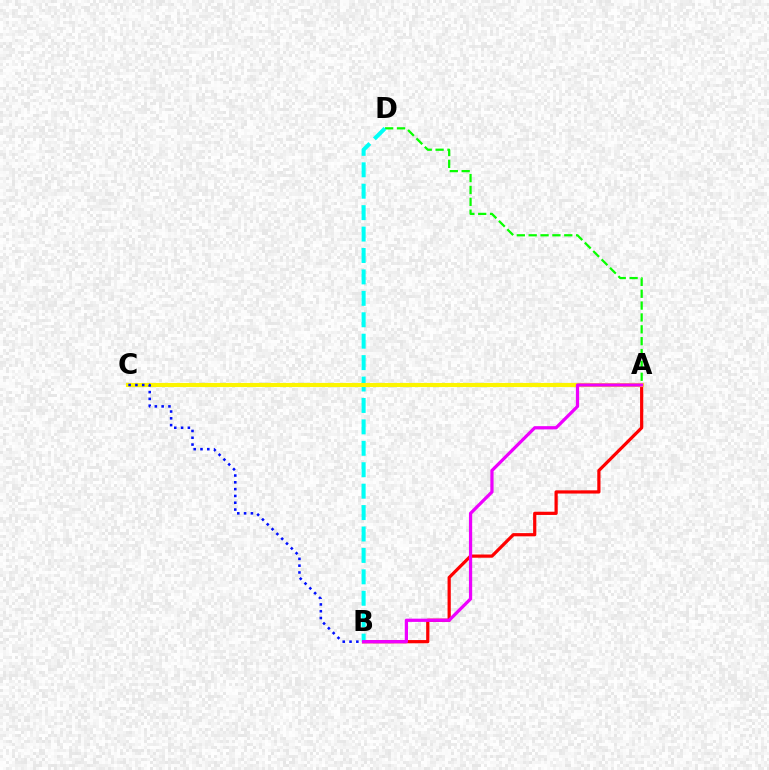{('A', 'D'): [{'color': '#08ff00', 'line_style': 'dashed', 'thickness': 1.61}], ('A', 'B'): [{'color': '#ff0000', 'line_style': 'solid', 'thickness': 2.31}, {'color': '#ee00ff', 'line_style': 'solid', 'thickness': 2.33}], ('B', 'D'): [{'color': '#00fff6', 'line_style': 'dashed', 'thickness': 2.91}], ('A', 'C'): [{'color': '#fcf500', 'line_style': 'solid', 'thickness': 2.97}], ('B', 'C'): [{'color': '#0010ff', 'line_style': 'dotted', 'thickness': 1.85}]}